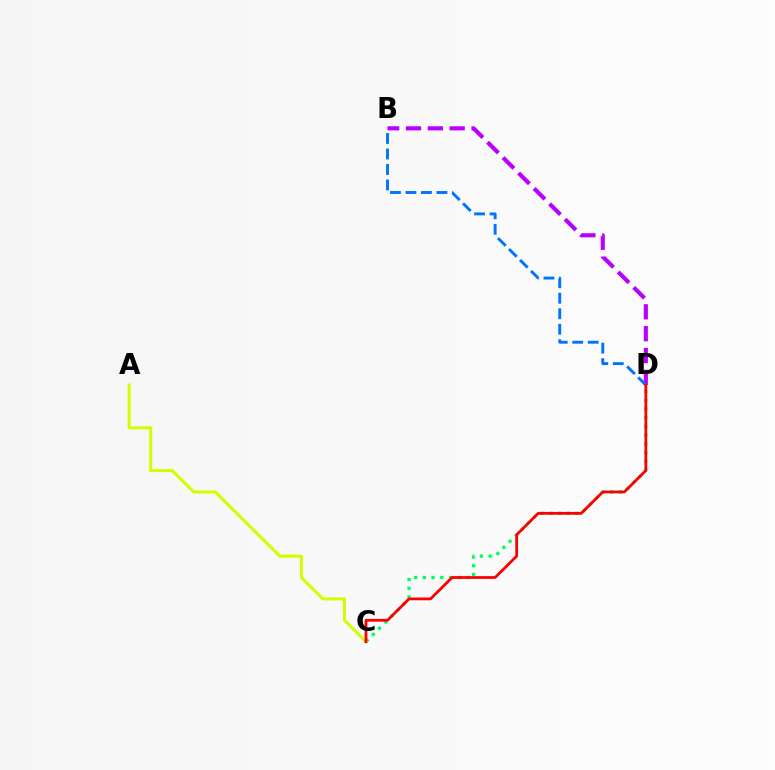{('C', 'D'): [{'color': '#00ff5c', 'line_style': 'dotted', 'thickness': 2.37}, {'color': '#ff0000', 'line_style': 'solid', 'thickness': 2.01}], ('A', 'C'): [{'color': '#d1ff00', 'line_style': 'solid', 'thickness': 2.21}], ('B', 'D'): [{'color': '#b900ff', 'line_style': 'dashed', 'thickness': 2.97}, {'color': '#0074ff', 'line_style': 'dashed', 'thickness': 2.1}]}